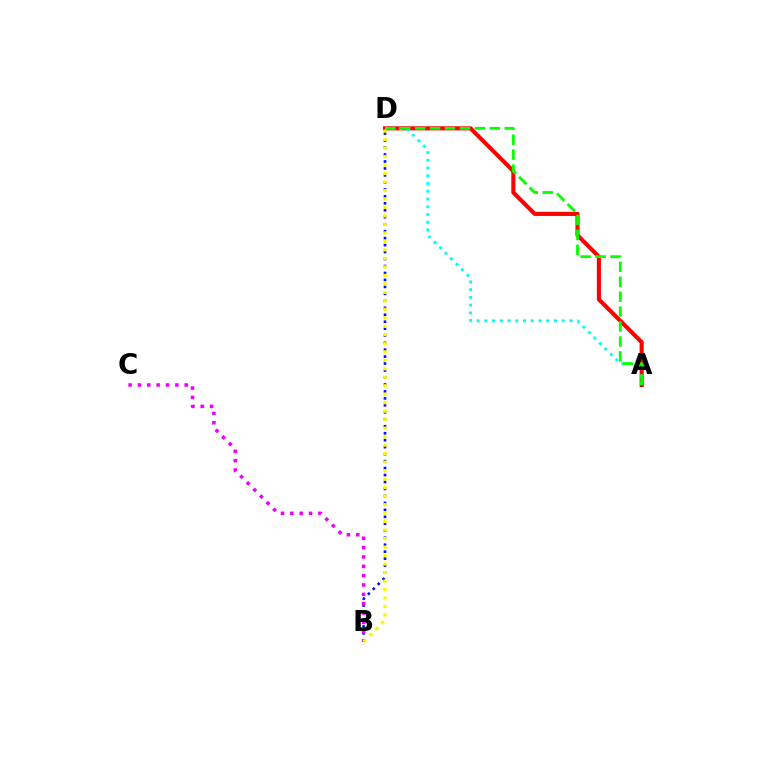{('A', 'D'): [{'color': '#ff0000', 'line_style': 'solid', 'thickness': 2.95}, {'color': '#00fff6', 'line_style': 'dotted', 'thickness': 2.1}, {'color': '#08ff00', 'line_style': 'dashed', 'thickness': 2.03}], ('B', 'D'): [{'color': '#0010ff', 'line_style': 'dotted', 'thickness': 1.89}, {'color': '#fcf500', 'line_style': 'dotted', 'thickness': 2.31}], ('B', 'C'): [{'color': '#ee00ff', 'line_style': 'dotted', 'thickness': 2.54}]}